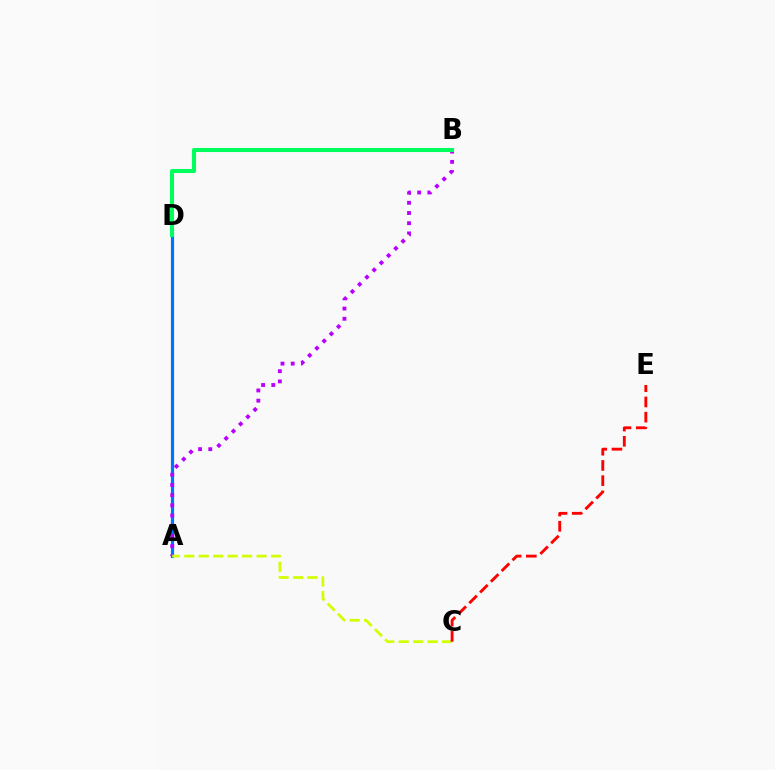{('A', 'D'): [{'color': '#0074ff', 'line_style': 'solid', 'thickness': 2.29}], ('A', 'B'): [{'color': '#b900ff', 'line_style': 'dotted', 'thickness': 2.77}], ('A', 'C'): [{'color': '#d1ff00', 'line_style': 'dashed', 'thickness': 1.96}], ('C', 'E'): [{'color': '#ff0000', 'line_style': 'dashed', 'thickness': 2.07}], ('B', 'D'): [{'color': '#00ff5c', 'line_style': 'solid', 'thickness': 2.92}]}